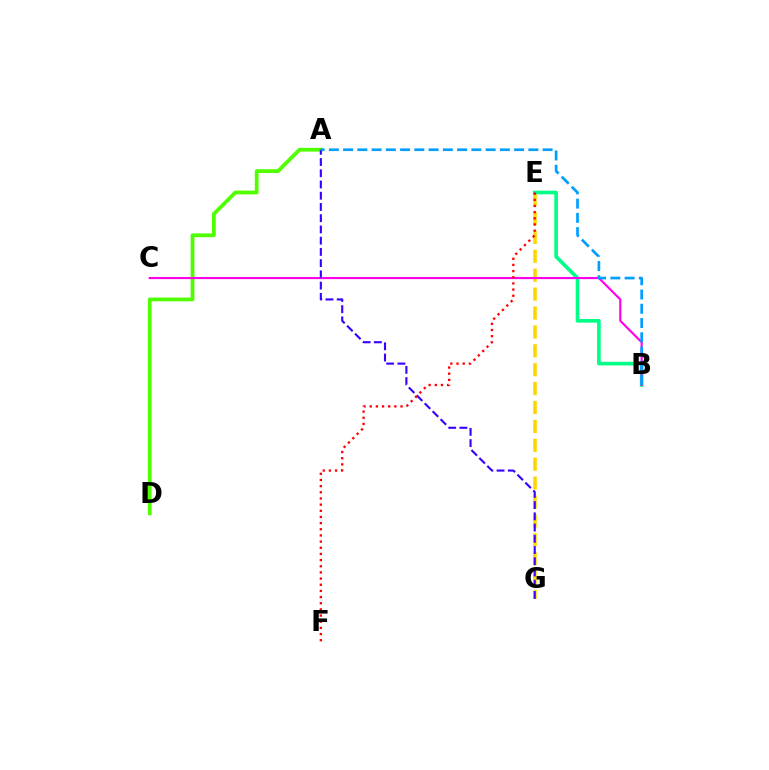{('E', 'G'): [{'color': '#ffd500', 'line_style': 'dashed', 'thickness': 2.57}], ('A', 'D'): [{'color': '#4fff00', 'line_style': 'solid', 'thickness': 2.71}], ('B', 'E'): [{'color': '#00ff86', 'line_style': 'solid', 'thickness': 2.63}], ('B', 'C'): [{'color': '#ff00ed', 'line_style': 'solid', 'thickness': 1.54}], ('A', 'G'): [{'color': '#3700ff', 'line_style': 'dashed', 'thickness': 1.53}], ('A', 'B'): [{'color': '#009eff', 'line_style': 'dashed', 'thickness': 1.94}], ('E', 'F'): [{'color': '#ff0000', 'line_style': 'dotted', 'thickness': 1.67}]}